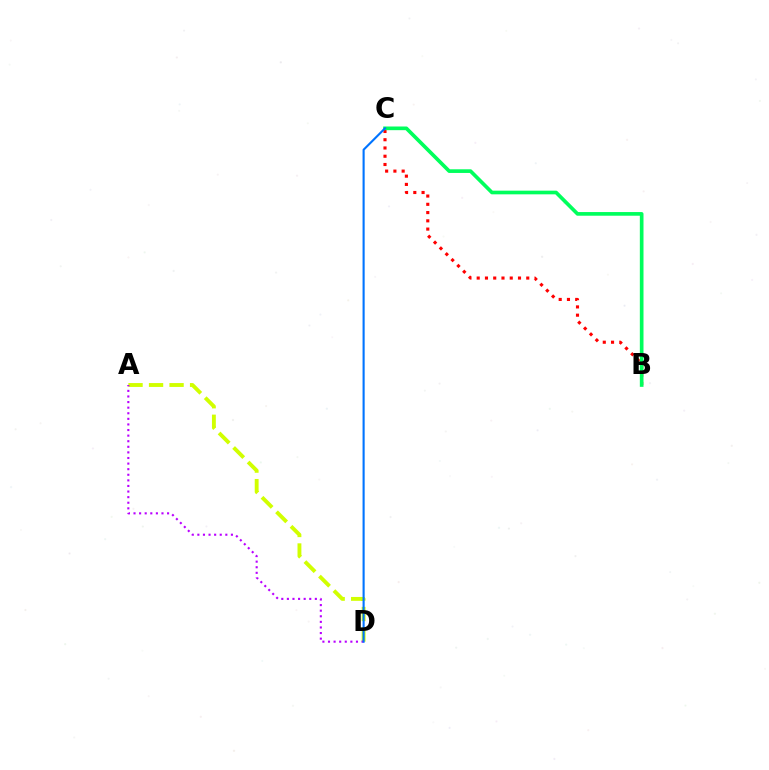{('A', 'D'): [{'color': '#d1ff00', 'line_style': 'dashed', 'thickness': 2.79}, {'color': '#b900ff', 'line_style': 'dotted', 'thickness': 1.52}], ('B', 'C'): [{'color': '#ff0000', 'line_style': 'dotted', 'thickness': 2.24}, {'color': '#00ff5c', 'line_style': 'solid', 'thickness': 2.64}], ('C', 'D'): [{'color': '#0074ff', 'line_style': 'solid', 'thickness': 1.52}]}